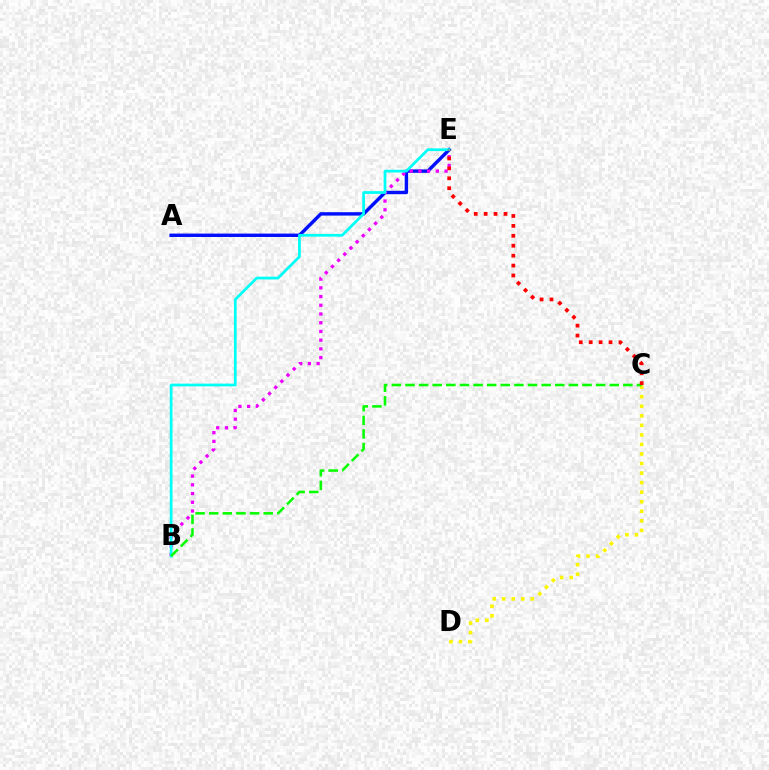{('A', 'E'): [{'color': '#0010ff', 'line_style': 'solid', 'thickness': 2.45}], ('B', 'E'): [{'color': '#ee00ff', 'line_style': 'dotted', 'thickness': 2.37}, {'color': '#00fff6', 'line_style': 'solid', 'thickness': 1.98}], ('C', 'D'): [{'color': '#fcf500', 'line_style': 'dotted', 'thickness': 2.59}], ('B', 'C'): [{'color': '#08ff00', 'line_style': 'dashed', 'thickness': 1.85}], ('C', 'E'): [{'color': '#ff0000', 'line_style': 'dotted', 'thickness': 2.7}]}